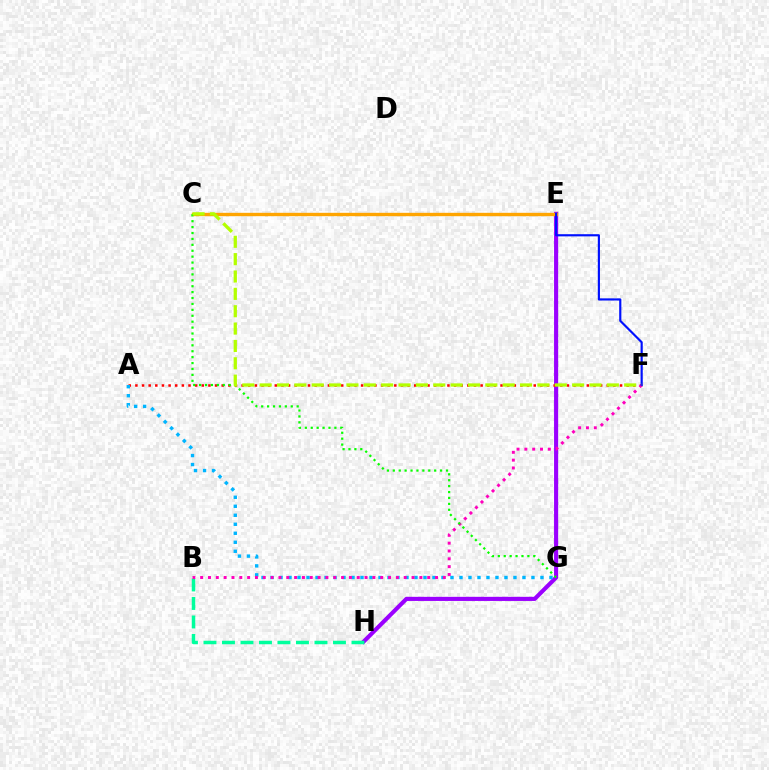{('E', 'H'): [{'color': '#9b00ff', 'line_style': 'solid', 'thickness': 2.97}], ('A', 'F'): [{'color': '#ff0000', 'line_style': 'dotted', 'thickness': 1.8}], ('B', 'H'): [{'color': '#00ff9d', 'line_style': 'dashed', 'thickness': 2.51}], ('A', 'G'): [{'color': '#00b5ff', 'line_style': 'dotted', 'thickness': 2.44}], ('B', 'F'): [{'color': '#ff00bd', 'line_style': 'dotted', 'thickness': 2.13}], ('C', 'E'): [{'color': '#ffa500', 'line_style': 'solid', 'thickness': 2.43}], ('E', 'F'): [{'color': '#0010ff', 'line_style': 'solid', 'thickness': 1.56}], ('C', 'G'): [{'color': '#08ff00', 'line_style': 'dotted', 'thickness': 1.61}], ('C', 'F'): [{'color': '#b3ff00', 'line_style': 'dashed', 'thickness': 2.36}]}